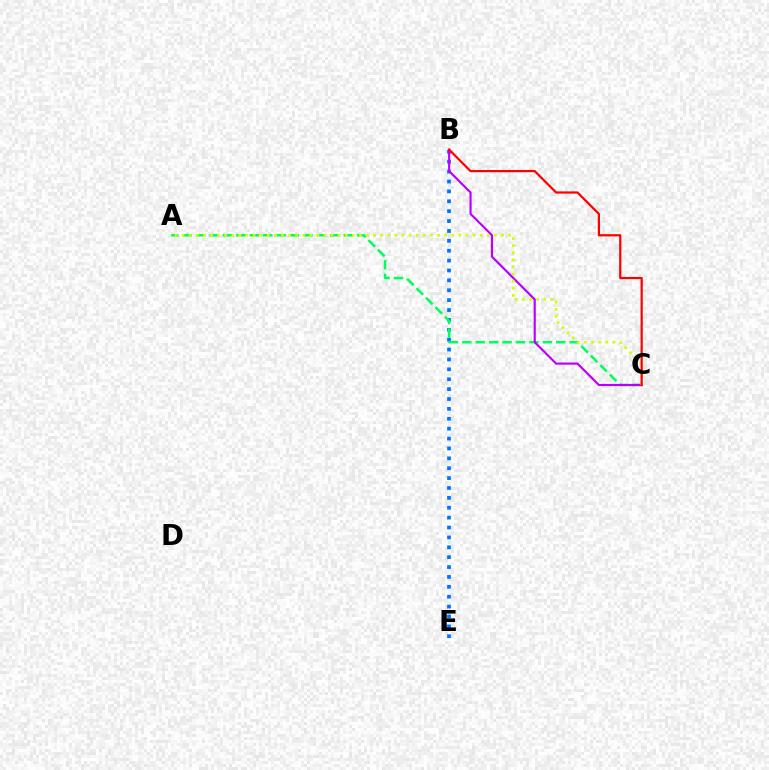{('B', 'E'): [{'color': '#0074ff', 'line_style': 'dotted', 'thickness': 2.69}], ('A', 'C'): [{'color': '#00ff5c', 'line_style': 'dashed', 'thickness': 1.82}, {'color': '#d1ff00', 'line_style': 'dotted', 'thickness': 1.93}], ('B', 'C'): [{'color': '#b900ff', 'line_style': 'solid', 'thickness': 1.55}, {'color': '#ff0000', 'line_style': 'solid', 'thickness': 1.6}]}